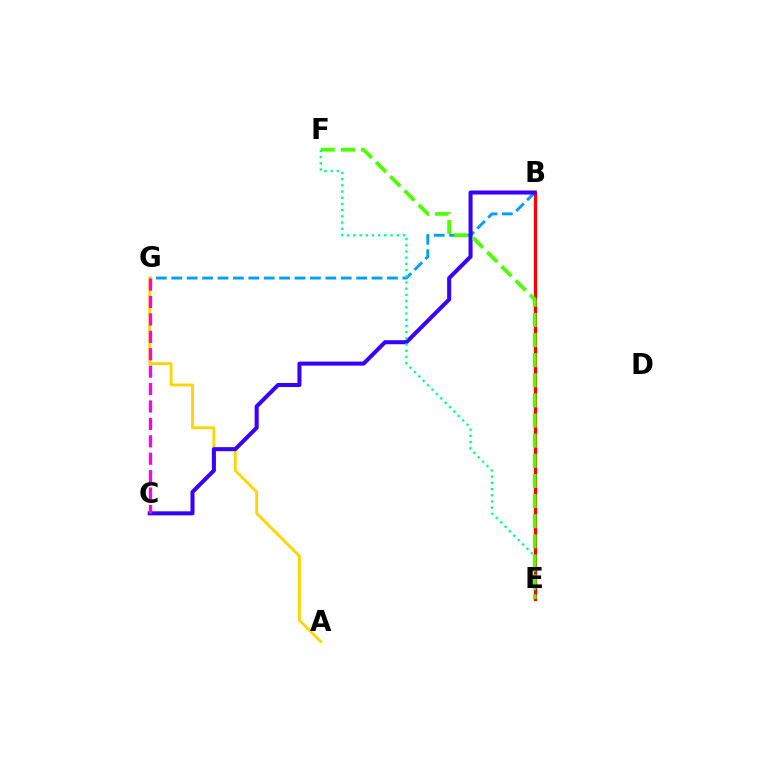{('B', 'G'): [{'color': '#009eff', 'line_style': 'dashed', 'thickness': 2.09}], ('B', 'E'): [{'color': '#ff0000', 'line_style': 'solid', 'thickness': 2.37}], ('A', 'G'): [{'color': '#ffd500', 'line_style': 'solid', 'thickness': 2.05}], ('B', 'C'): [{'color': '#3700ff', 'line_style': 'solid', 'thickness': 2.91}], ('E', 'F'): [{'color': '#00ff86', 'line_style': 'dotted', 'thickness': 1.69}, {'color': '#4fff00', 'line_style': 'dashed', 'thickness': 2.73}], ('C', 'G'): [{'color': '#ff00ed', 'line_style': 'dashed', 'thickness': 2.37}]}